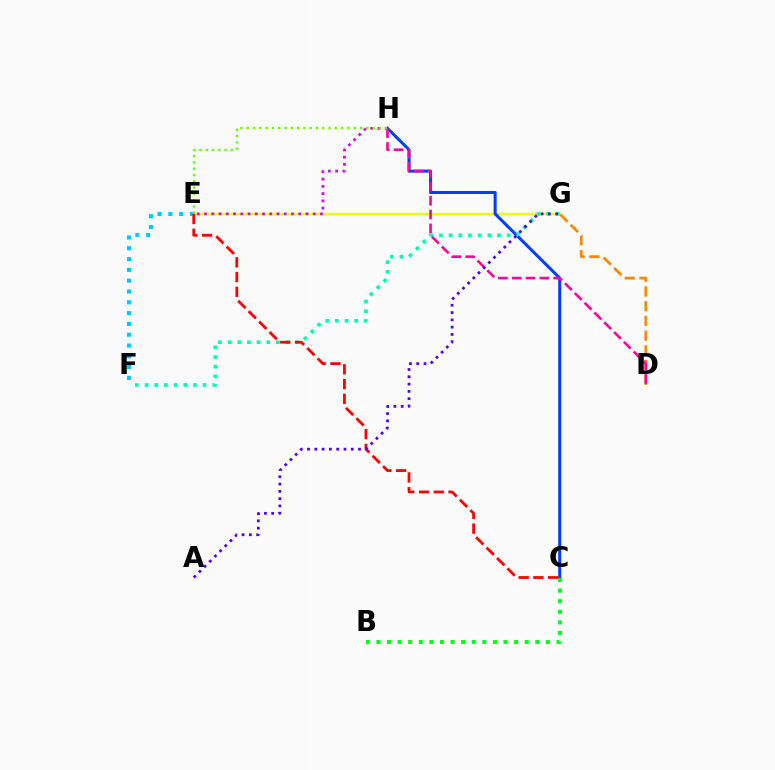{('E', 'G'): [{'color': '#eeff00', 'line_style': 'solid', 'thickness': 1.78}], ('E', 'F'): [{'color': '#00c7ff', 'line_style': 'dotted', 'thickness': 2.94}], ('C', 'H'): [{'color': '#003fff', 'line_style': 'solid', 'thickness': 2.2}], ('E', 'H'): [{'color': '#d600ff', 'line_style': 'dotted', 'thickness': 1.97}, {'color': '#66ff00', 'line_style': 'dotted', 'thickness': 1.71}], ('B', 'C'): [{'color': '#00ff27', 'line_style': 'dotted', 'thickness': 2.88}], ('D', 'G'): [{'color': '#ff8800', 'line_style': 'dashed', 'thickness': 2.0}], ('F', 'G'): [{'color': '#00ffaf', 'line_style': 'dotted', 'thickness': 2.63}], ('C', 'E'): [{'color': '#ff0000', 'line_style': 'dashed', 'thickness': 2.0}], ('D', 'H'): [{'color': '#ff00a0', 'line_style': 'dashed', 'thickness': 1.88}], ('A', 'G'): [{'color': '#4f00ff', 'line_style': 'dotted', 'thickness': 1.98}]}